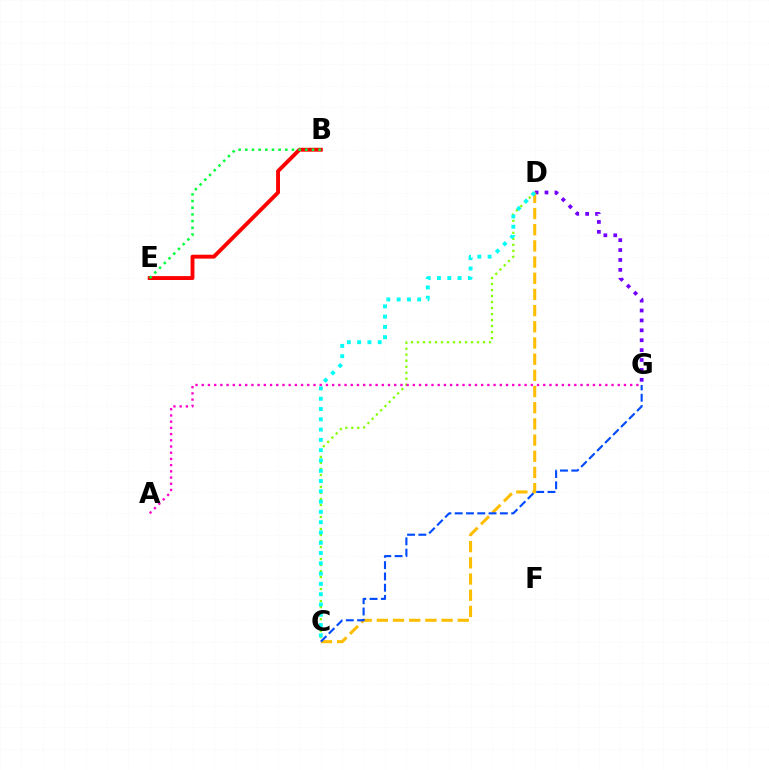{('C', 'D'): [{'color': '#84ff00', 'line_style': 'dotted', 'thickness': 1.63}, {'color': '#ffbd00', 'line_style': 'dashed', 'thickness': 2.2}, {'color': '#00fff6', 'line_style': 'dotted', 'thickness': 2.79}], ('A', 'G'): [{'color': '#ff00cf', 'line_style': 'dotted', 'thickness': 1.69}], ('D', 'G'): [{'color': '#7200ff', 'line_style': 'dotted', 'thickness': 2.69}], ('B', 'E'): [{'color': '#ff0000', 'line_style': 'solid', 'thickness': 2.8}, {'color': '#00ff39', 'line_style': 'dotted', 'thickness': 1.81}], ('C', 'G'): [{'color': '#004bff', 'line_style': 'dashed', 'thickness': 1.53}]}